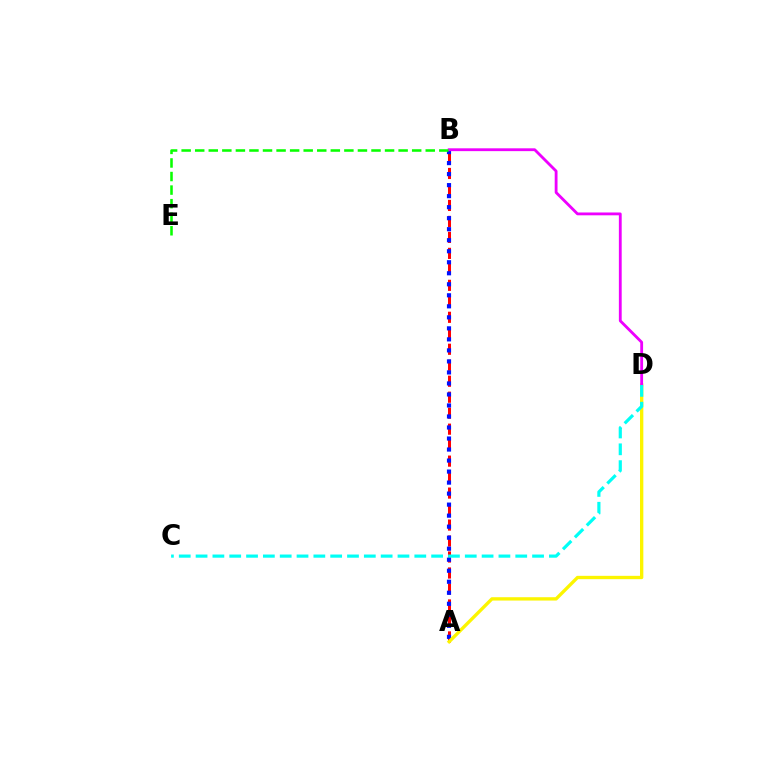{('A', 'B'): [{'color': '#ff0000', 'line_style': 'dashed', 'thickness': 2.17}, {'color': '#0010ff', 'line_style': 'dotted', 'thickness': 2.99}], ('A', 'D'): [{'color': '#fcf500', 'line_style': 'solid', 'thickness': 2.4}], ('B', 'D'): [{'color': '#ee00ff', 'line_style': 'solid', 'thickness': 2.03}], ('C', 'D'): [{'color': '#00fff6', 'line_style': 'dashed', 'thickness': 2.29}], ('B', 'E'): [{'color': '#08ff00', 'line_style': 'dashed', 'thickness': 1.84}]}